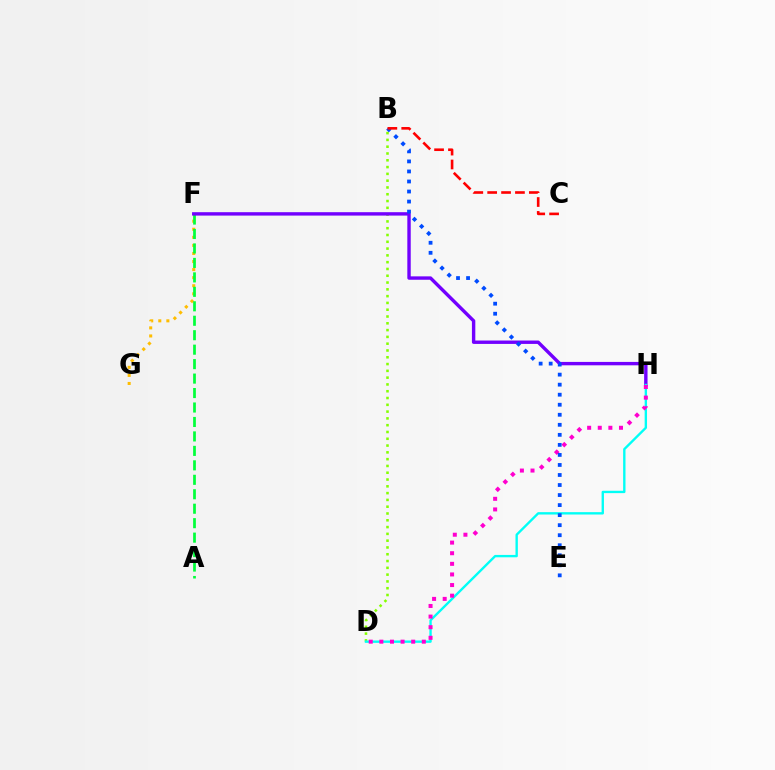{('B', 'D'): [{'color': '#84ff00', 'line_style': 'dotted', 'thickness': 1.85}], ('F', 'G'): [{'color': '#ffbd00', 'line_style': 'dotted', 'thickness': 2.19}], ('A', 'F'): [{'color': '#00ff39', 'line_style': 'dashed', 'thickness': 1.96}], ('F', 'H'): [{'color': '#7200ff', 'line_style': 'solid', 'thickness': 2.45}], ('D', 'H'): [{'color': '#00fff6', 'line_style': 'solid', 'thickness': 1.7}, {'color': '#ff00cf', 'line_style': 'dotted', 'thickness': 2.88}], ('B', 'E'): [{'color': '#004bff', 'line_style': 'dotted', 'thickness': 2.73}], ('B', 'C'): [{'color': '#ff0000', 'line_style': 'dashed', 'thickness': 1.89}]}